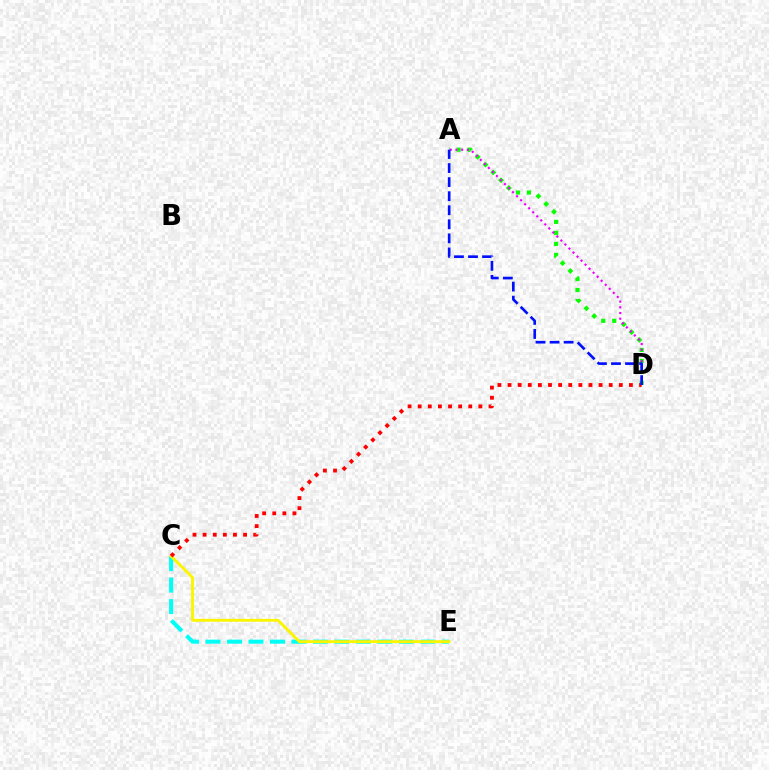{('A', 'D'): [{'color': '#08ff00', 'line_style': 'dotted', 'thickness': 2.99}, {'color': '#ee00ff', 'line_style': 'dotted', 'thickness': 1.55}, {'color': '#0010ff', 'line_style': 'dashed', 'thickness': 1.91}], ('C', 'E'): [{'color': '#00fff6', 'line_style': 'dashed', 'thickness': 2.92}, {'color': '#fcf500', 'line_style': 'solid', 'thickness': 2.09}], ('C', 'D'): [{'color': '#ff0000', 'line_style': 'dotted', 'thickness': 2.75}]}